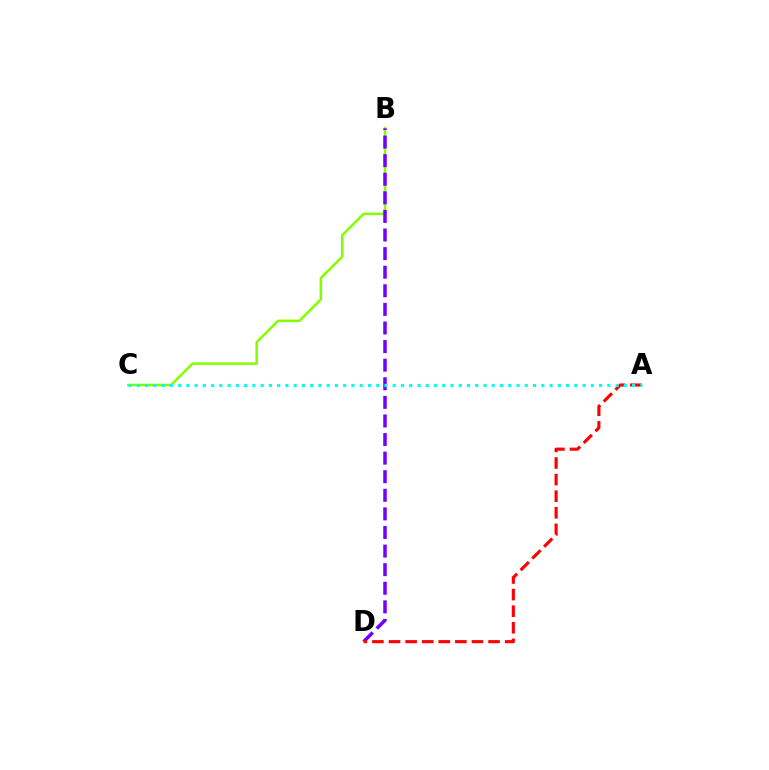{('B', 'C'): [{'color': '#84ff00', 'line_style': 'solid', 'thickness': 1.81}], ('B', 'D'): [{'color': '#7200ff', 'line_style': 'dashed', 'thickness': 2.53}], ('A', 'D'): [{'color': '#ff0000', 'line_style': 'dashed', 'thickness': 2.25}], ('A', 'C'): [{'color': '#00fff6', 'line_style': 'dotted', 'thickness': 2.24}]}